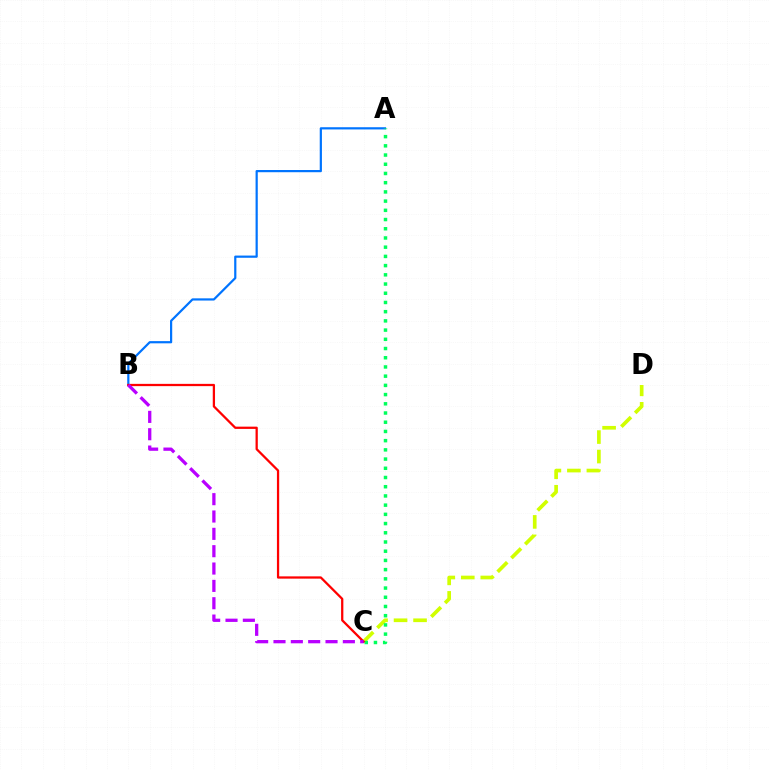{('C', 'D'): [{'color': '#d1ff00', 'line_style': 'dashed', 'thickness': 2.65}], ('A', 'B'): [{'color': '#0074ff', 'line_style': 'solid', 'thickness': 1.59}], ('A', 'C'): [{'color': '#00ff5c', 'line_style': 'dotted', 'thickness': 2.5}], ('B', 'C'): [{'color': '#ff0000', 'line_style': 'solid', 'thickness': 1.63}, {'color': '#b900ff', 'line_style': 'dashed', 'thickness': 2.36}]}